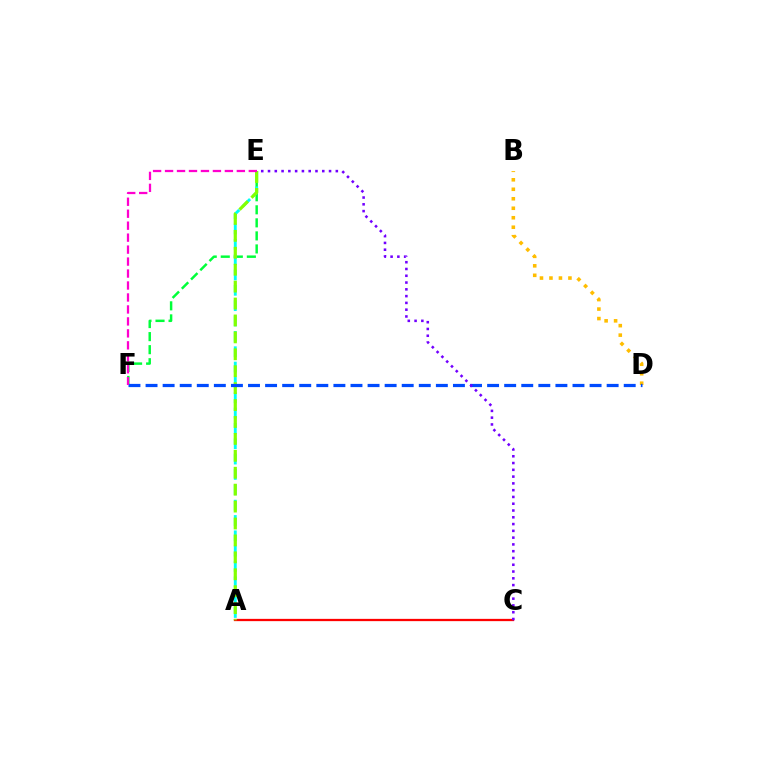{('E', 'F'): [{'color': '#00ff39', 'line_style': 'dashed', 'thickness': 1.77}, {'color': '#ff00cf', 'line_style': 'dashed', 'thickness': 1.63}], ('A', 'C'): [{'color': '#ff0000', 'line_style': 'solid', 'thickness': 1.64}], ('A', 'E'): [{'color': '#00fff6', 'line_style': 'dashed', 'thickness': 2.08}, {'color': '#84ff00', 'line_style': 'dashed', 'thickness': 2.3}], ('B', 'D'): [{'color': '#ffbd00', 'line_style': 'dotted', 'thickness': 2.58}], ('D', 'F'): [{'color': '#004bff', 'line_style': 'dashed', 'thickness': 2.32}], ('C', 'E'): [{'color': '#7200ff', 'line_style': 'dotted', 'thickness': 1.84}]}